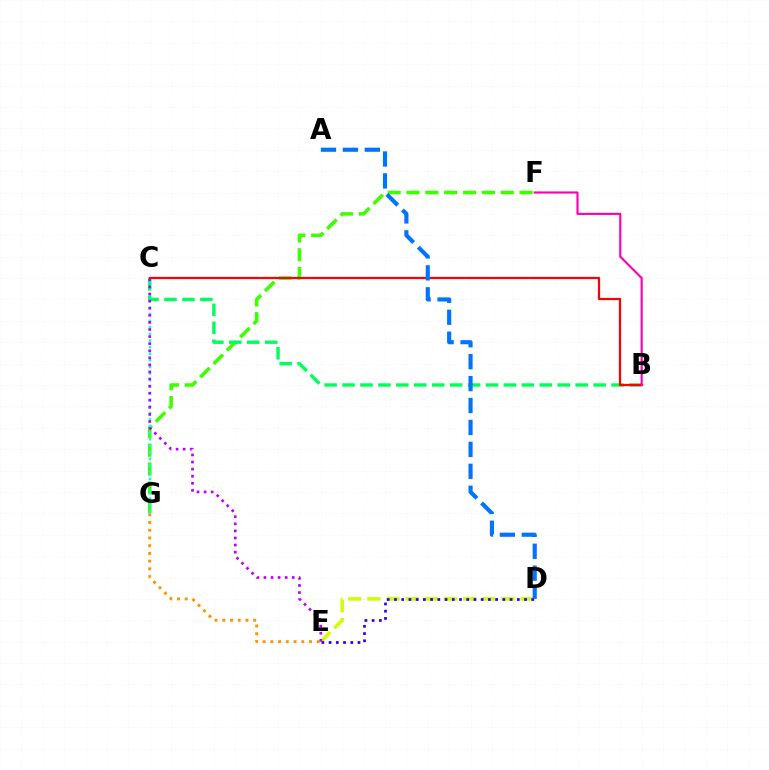{('F', 'G'): [{'color': '#3dff00', 'line_style': 'dashed', 'thickness': 2.56}], ('B', 'C'): [{'color': '#00ff5c', 'line_style': 'dashed', 'thickness': 2.44}, {'color': '#ff0000', 'line_style': 'solid', 'thickness': 1.6}], ('C', 'G'): [{'color': '#00fff6', 'line_style': 'dotted', 'thickness': 1.79}], ('D', 'E'): [{'color': '#d1ff00', 'line_style': 'dashed', 'thickness': 2.6}, {'color': '#2500ff', 'line_style': 'dotted', 'thickness': 1.96}], ('B', 'F'): [{'color': '#ff00ac', 'line_style': 'solid', 'thickness': 1.54}], ('E', 'G'): [{'color': '#ff9400', 'line_style': 'dotted', 'thickness': 2.1}], ('A', 'D'): [{'color': '#0074ff', 'line_style': 'dashed', 'thickness': 2.98}], ('C', 'E'): [{'color': '#b900ff', 'line_style': 'dotted', 'thickness': 1.92}]}